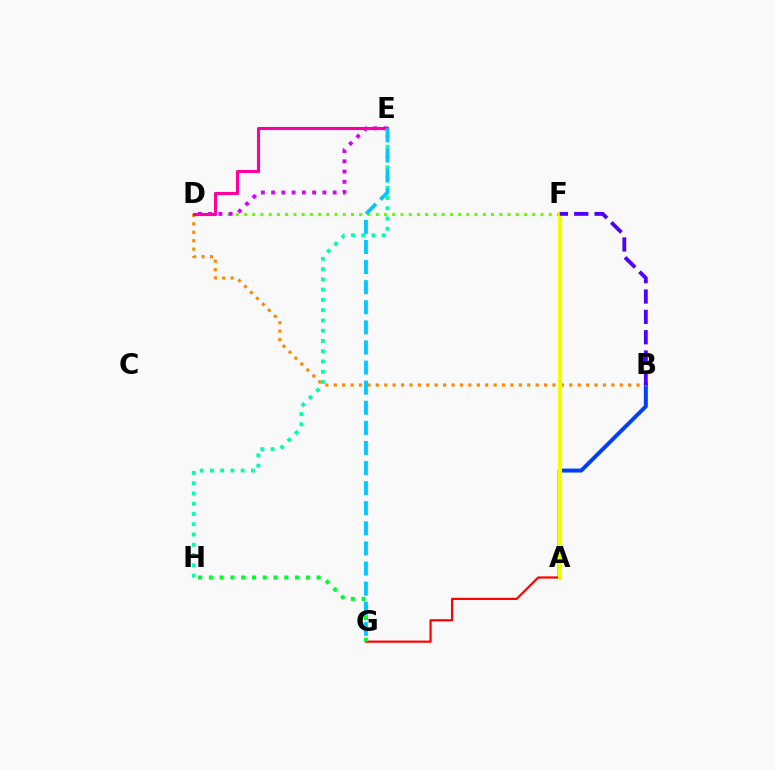{('A', 'B'): [{'color': '#003fff', 'line_style': 'solid', 'thickness': 2.86}], ('B', 'D'): [{'color': '#ff8800', 'line_style': 'dotted', 'thickness': 2.29}], ('D', 'F'): [{'color': '#66ff00', 'line_style': 'dotted', 'thickness': 2.24}], ('D', 'E'): [{'color': '#d600ff', 'line_style': 'dotted', 'thickness': 2.79}, {'color': '#ff00a0', 'line_style': 'solid', 'thickness': 2.24}], ('A', 'G'): [{'color': '#ff0000', 'line_style': 'solid', 'thickness': 1.57}], ('E', 'H'): [{'color': '#00ffaf', 'line_style': 'dotted', 'thickness': 2.79}], ('G', 'H'): [{'color': '#00ff27', 'line_style': 'dotted', 'thickness': 2.93}], ('E', 'G'): [{'color': '#00c7ff', 'line_style': 'dashed', 'thickness': 2.73}], ('A', 'F'): [{'color': '#eeff00', 'line_style': 'solid', 'thickness': 2.98}], ('B', 'F'): [{'color': '#4f00ff', 'line_style': 'dashed', 'thickness': 2.76}]}